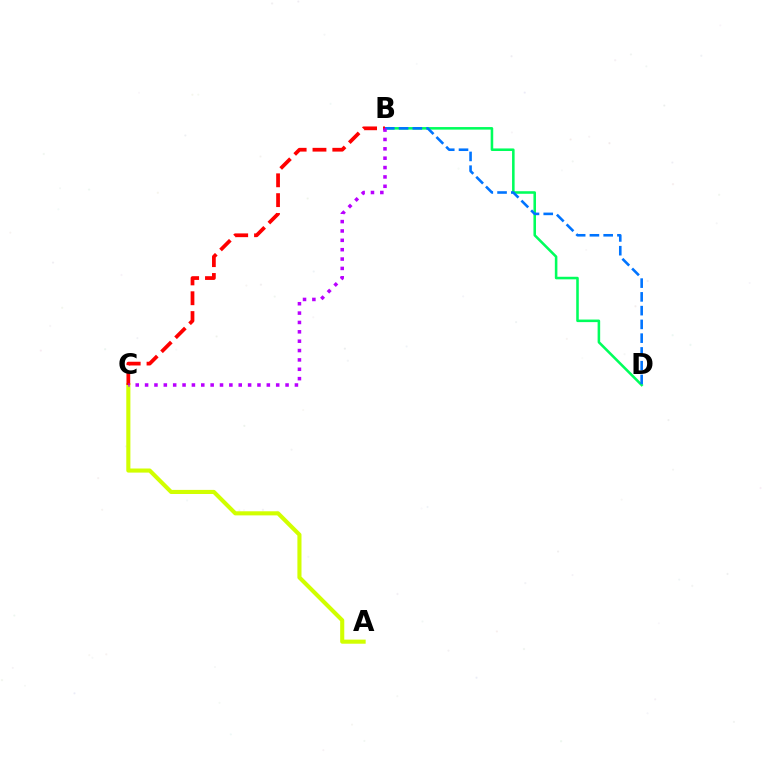{('A', 'C'): [{'color': '#d1ff00', 'line_style': 'solid', 'thickness': 2.95}], ('B', 'D'): [{'color': '#00ff5c', 'line_style': 'solid', 'thickness': 1.84}, {'color': '#0074ff', 'line_style': 'dashed', 'thickness': 1.87}], ('B', 'C'): [{'color': '#ff0000', 'line_style': 'dashed', 'thickness': 2.69}, {'color': '#b900ff', 'line_style': 'dotted', 'thickness': 2.54}]}